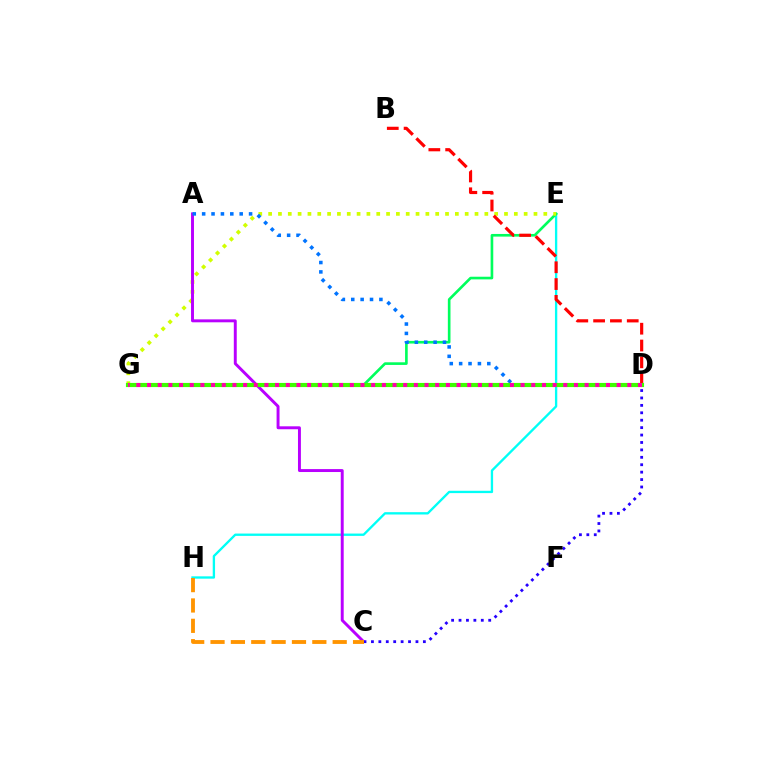{('E', 'H'): [{'color': '#00fff6', 'line_style': 'solid', 'thickness': 1.68}], ('E', 'G'): [{'color': '#00ff5c', 'line_style': 'solid', 'thickness': 1.91}, {'color': '#d1ff00', 'line_style': 'dotted', 'thickness': 2.67}], ('A', 'C'): [{'color': '#b900ff', 'line_style': 'solid', 'thickness': 2.11}], ('C', 'D'): [{'color': '#2500ff', 'line_style': 'dotted', 'thickness': 2.02}], ('A', 'D'): [{'color': '#0074ff', 'line_style': 'dotted', 'thickness': 2.55}], ('B', 'D'): [{'color': '#ff0000', 'line_style': 'dashed', 'thickness': 2.28}], ('D', 'G'): [{'color': '#3dff00', 'line_style': 'solid', 'thickness': 2.99}, {'color': '#ff00ac', 'line_style': 'dotted', 'thickness': 2.9}], ('C', 'H'): [{'color': '#ff9400', 'line_style': 'dashed', 'thickness': 2.77}]}